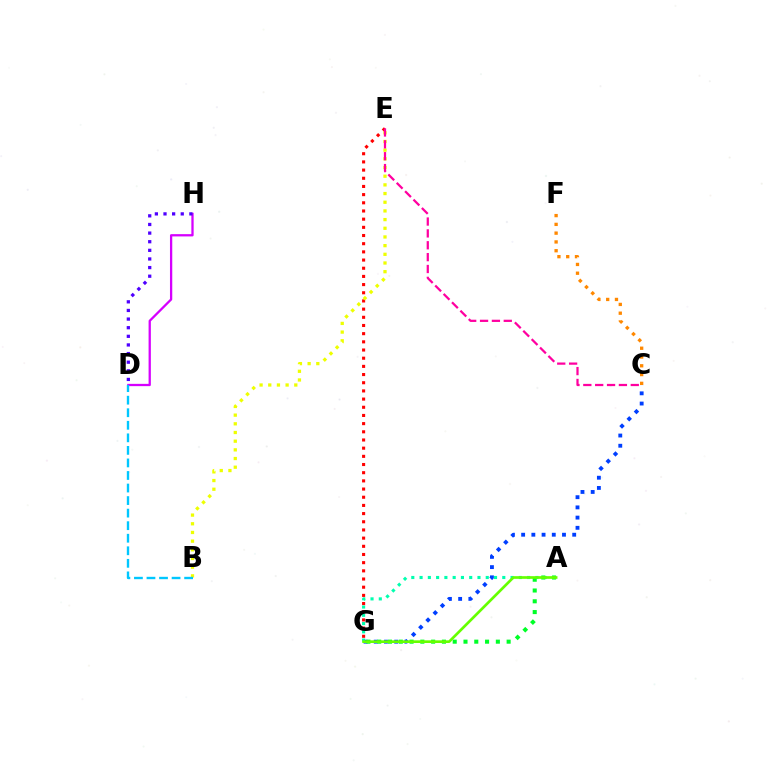{('D', 'H'): [{'color': '#d600ff', 'line_style': 'solid', 'thickness': 1.64}, {'color': '#4f00ff', 'line_style': 'dotted', 'thickness': 2.34}], ('C', 'G'): [{'color': '#003fff', 'line_style': 'dotted', 'thickness': 2.77}], ('E', 'G'): [{'color': '#ff0000', 'line_style': 'dotted', 'thickness': 2.22}], ('A', 'G'): [{'color': '#00ffaf', 'line_style': 'dotted', 'thickness': 2.25}, {'color': '#00ff27', 'line_style': 'dotted', 'thickness': 2.93}, {'color': '#66ff00', 'line_style': 'solid', 'thickness': 1.93}], ('B', 'E'): [{'color': '#eeff00', 'line_style': 'dotted', 'thickness': 2.36}], ('B', 'D'): [{'color': '#00c7ff', 'line_style': 'dashed', 'thickness': 1.7}], ('C', 'E'): [{'color': '#ff00a0', 'line_style': 'dashed', 'thickness': 1.61}], ('C', 'F'): [{'color': '#ff8800', 'line_style': 'dotted', 'thickness': 2.39}]}